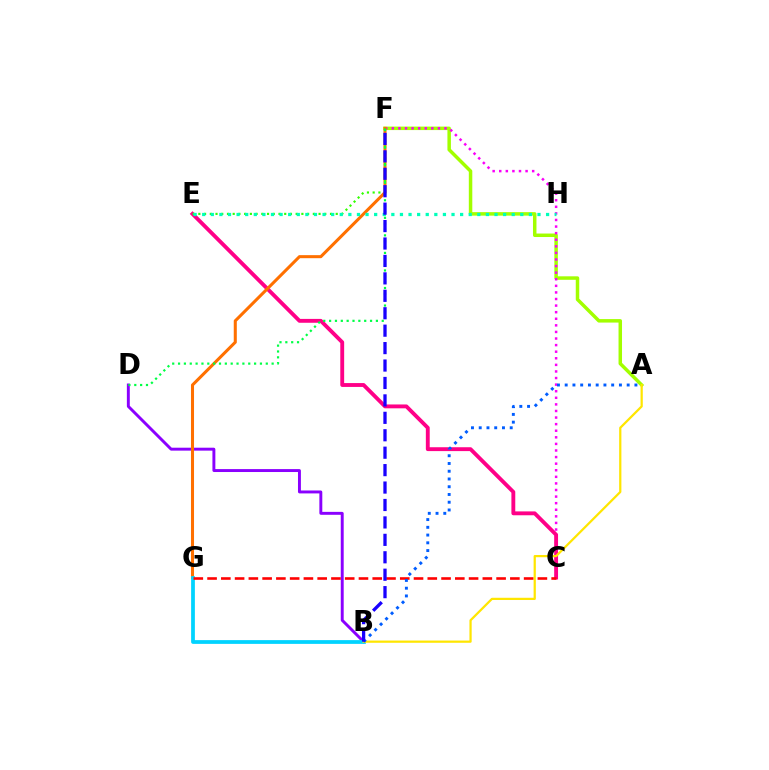{('A', 'F'): [{'color': '#a2ff00', 'line_style': 'solid', 'thickness': 2.51}], ('C', 'F'): [{'color': '#fa00f9', 'line_style': 'dotted', 'thickness': 1.79}], ('B', 'D'): [{'color': '#8a00ff', 'line_style': 'solid', 'thickness': 2.11}], ('C', 'E'): [{'color': '#ff0088', 'line_style': 'solid', 'thickness': 2.78}], ('F', 'G'): [{'color': '#ff7000', 'line_style': 'solid', 'thickness': 2.2}], ('B', 'G'): [{'color': '#00d3ff', 'line_style': 'solid', 'thickness': 2.71}], ('E', 'F'): [{'color': '#31ff00', 'line_style': 'dotted', 'thickness': 1.56}], ('A', 'B'): [{'color': '#ffe600', 'line_style': 'solid', 'thickness': 1.61}, {'color': '#005dff', 'line_style': 'dotted', 'thickness': 2.11}], ('E', 'H'): [{'color': '#00ffbb', 'line_style': 'dotted', 'thickness': 2.34}], ('D', 'F'): [{'color': '#00ff45', 'line_style': 'dotted', 'thickness': 1.59}], ('C', 'G'): [{'color': '#ff0000', 'line_style': 'dashed', 'thickness': 1.87}], ('B', 'F'): [{'color': '#1900ff', 'line_style': 'dashed', 'thickness': 2.37}]}